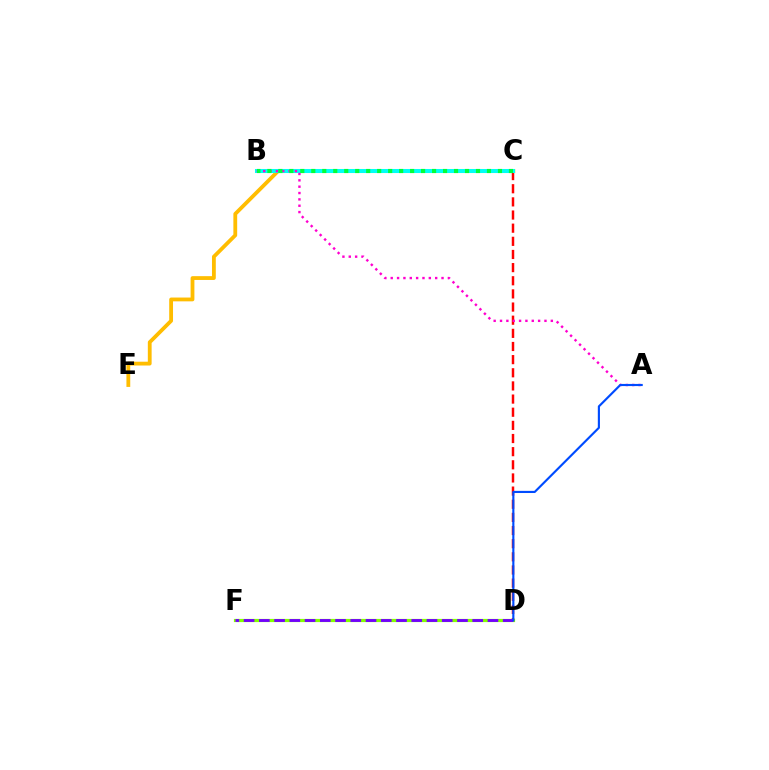{('C', 'D'): [{'color': '#ff0000', 'line_style': 'dashed', 'thickness': 1.79}], ('D', 'F'): [{'color': '#84ff00', 'line_style': 'solid', 'thickness': 2.3}, {'color': '#7200ff', 'line_style': 'dashed', 'thickness': 2.07}], ('C', 'E'): [{'color': '#ffbd00', 'line_style': 'solid', 'thickness': 2.74}], ('B', 'C'): [{'color': '#00fff6', 'line_style': 'solid', 'thickness': 2.9}, {'color': '#00ff39', 'line_style': 'dotted', 'thickness': 2.98}], ('A', 'B'): [{'color': '#ff00cf', 'line_style': 'dotted', 'thickness': 1.73}], ('A', 'D'): [{'color': '#004bff', 'line_style': 'solid', 'thickness': 1.54}]}